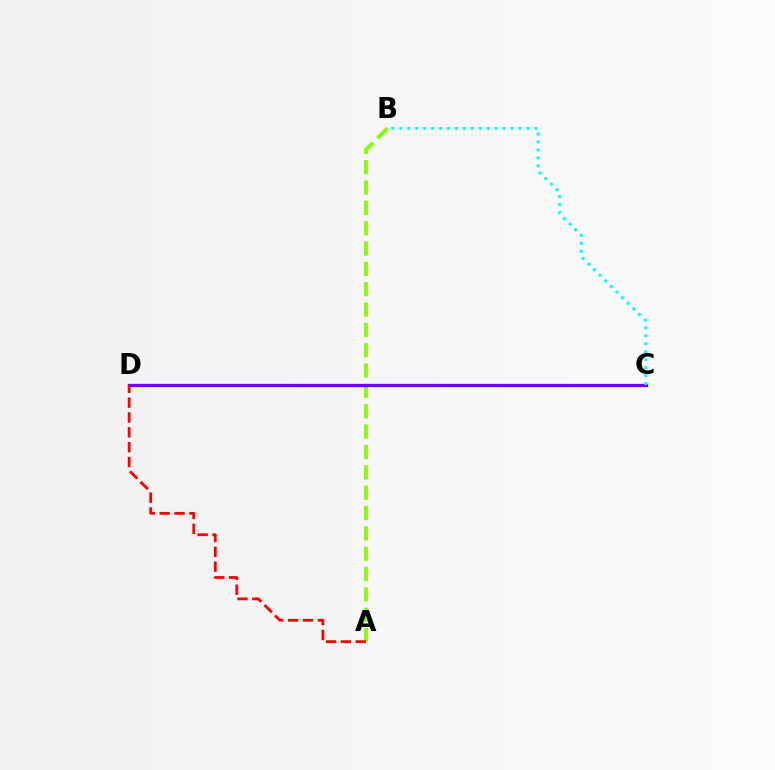{('A', 'B'): [{'color': '#84ff00', 'line_style': 'dashed', 'thickness': 2.76}], ('C', 'D'): [{'color': '#7200ff', 'line_style': 'solid', 'thickness': 2.36}], ('B', 'C'): [{'color': '#00fff6', 'line_style': 'dotted', 'thickness': 2.16}], ('A', 'D'): [{'color': '#ff0000', 'line_style': 'dashed', 'thickness': 2.02}]}